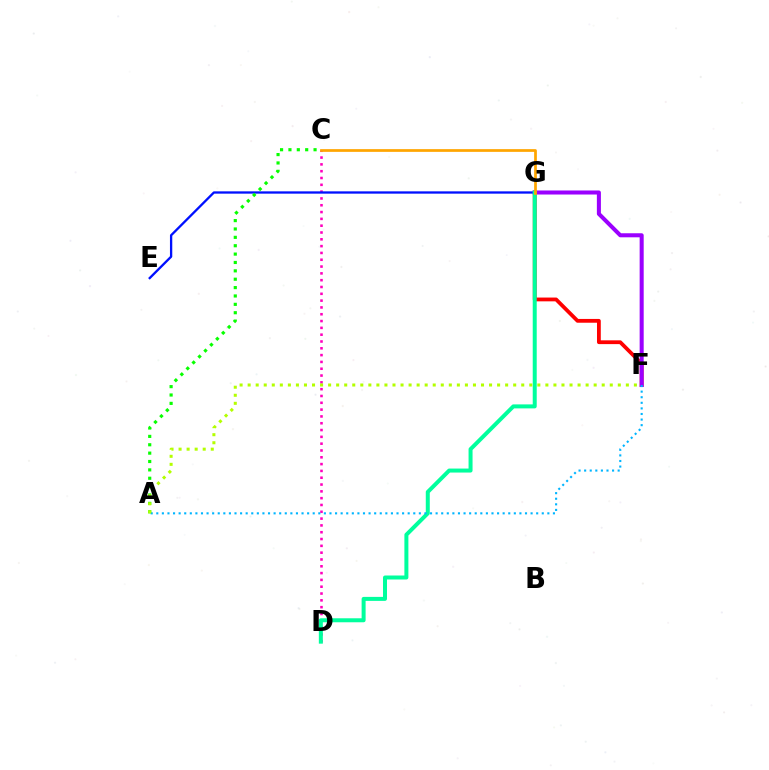{('C', 'D'): [{'color': '#ff00bd', 'line_style': 'dotted', 'thickness': 1.85}], ('F', 'G'): [{'color': '#ff0000', 'line_style': 'solid', 'thickness': 2.73}, {'color': '#9b00ff', 'line_style': 'solid', 'thickness': 2.91}], ('E', 'G'): [{'color': '#0010ff', 'line_style': 'solid', 'thickness': 1.66}], ('D', 'G'): [{'color': '#00ff9d', 'line_style': 'solid', 'thickness': 2.88}], ('C', 'G'): [{'color': '#ffa500', 'line_style': 'solid', 'thickness': 1.96}], ('A', 'F'): [{'color': '#00b5ff', 'line_style': 'dotted', 'thickness': 1.52}, {'color': '#b3ff00', 'line_style': 'dotted', 'thickness': 2.19}], ('A', 'C'): [{'color': '#08ff00', 'line_style': 'dotted', 'thickness': 2.28}]}